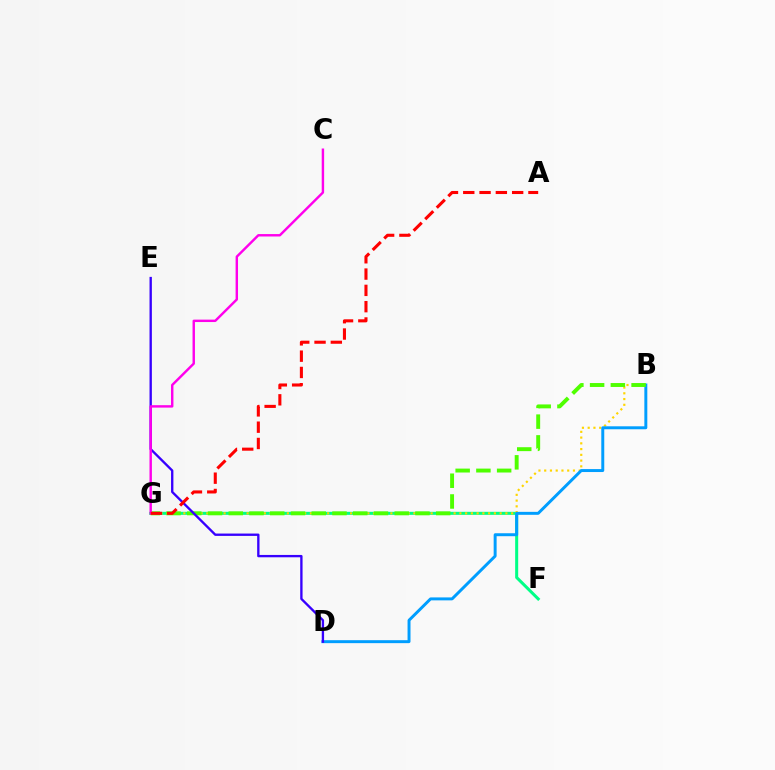{('F', 'G'): [{'color': '#00ff86', 'line_style': 'solid', 'thickness': 2.19}], ('B', 'G'): [{'color': '#ffd500', 'line_style': 'dotted', 'thickness': 1.56}, {'color': '#4fff00', 'line_style': 'dashed', 'thickness': 2.82}], ('B', 'D'): [{'color': '#009eff', 'line_style': 'solid', 'thickness': 2.13}], ('D', 'E'): [{'color': '#3700ff', 'line_style': 'solid', 'thickness': 1.69}], ('C', 'G'): [{'color': '#ff00ed', 'line_style': 'solid', 'thickness': 1.74}], ('A', 'G'): [{'color': '#ff0000', 'line_style': 'dashed', 'thickness': 2.21}]}